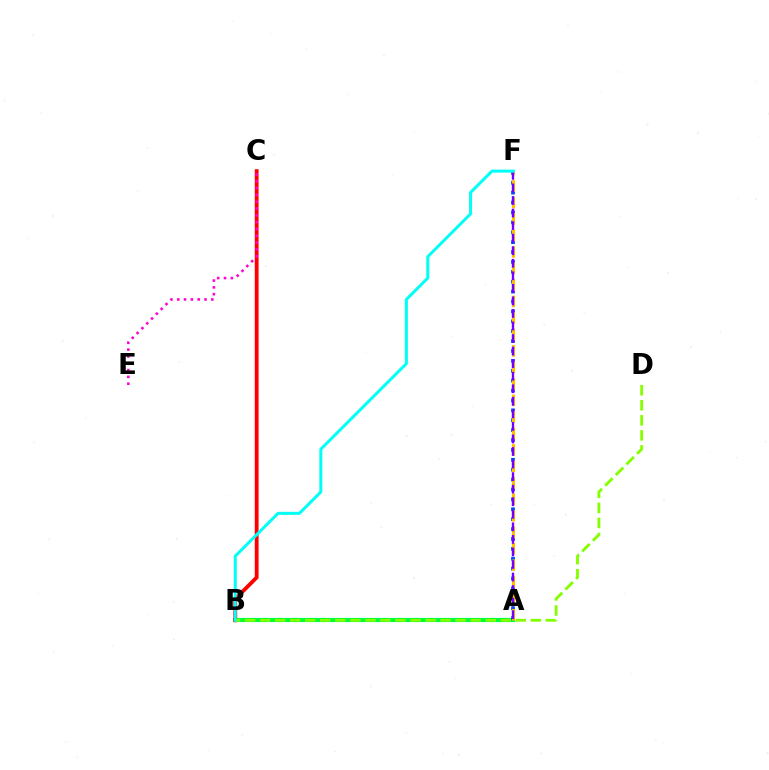{('A', 'B'): [{'color': '#00ff39', 'line_style': 'solid', 'thickness': 2.99}], ('A', 'F'): [{'color': '#004bff', 'line_style': 'dotted', 'thickness': 2.69}, {'color': '#ffbd00', 'line_style': 'dashed', 'thickness': 2.24}, {'color': '#7200ff', 'line_style': 'dashed', 'thickness': 1.71}], ('B', 'C'): [{'color': '#ff0000', 'line_style': 'solid', 'thickness': 2.75}], ('B', 'D'): [{'color': '#84ff00', 'line_style': 'dashed', 'thickness': 2.04}], ('B', 'F'): [{'color': '#00fff6', 'line_style': 'solid', 'thickness': 2.16}], ('C', 'E'): [{'color': '#ff00cf', 'line_style': 'dotted', 'thickness': 1.85}]}